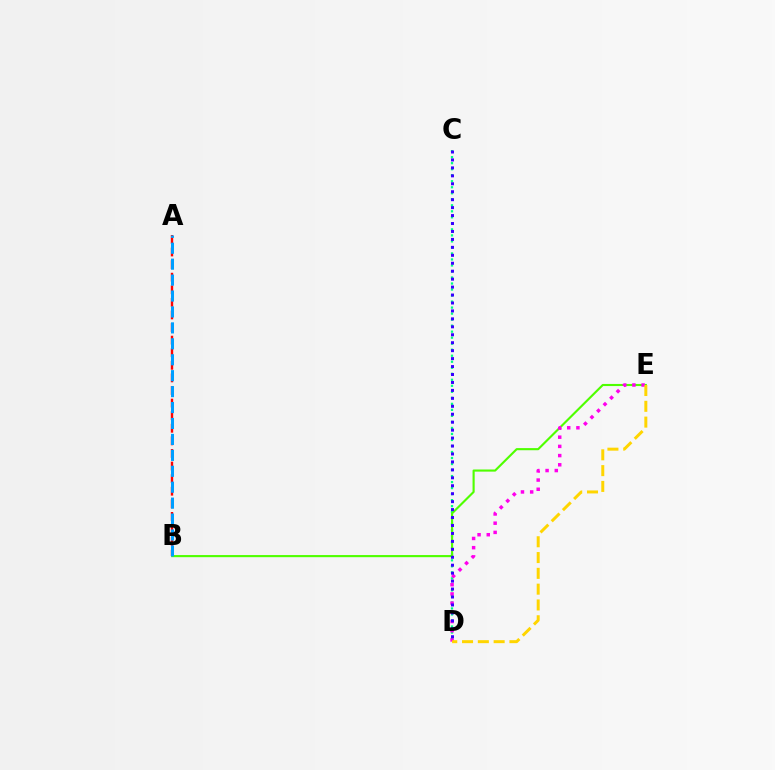{('A', 'B'): [{'color': '#ff0000', 'line_style': 'dashed', 'thickness': 1.71}, {'color': '#009eff', 'line_style': 'dashed', 'thickness': 2.16}], ('C', 'D'): [{'color': '#00ff86', 'line_style': 'dotted', 'thickness': 1.63}, {'color': '#3700ff', 'line_style': 'dotted', 'thickness': 2.16}], ('B', 'E'): [{'color': '#4fff00', 'line_style': 'solid', 'thickness': 1.53}], ('D', 'E'): [{'color': '#ff00ed', 'line_style': 'dotted', 'thickness': 2.5}, {'color': '#ffd500', 'line_style': 'dashed', 'thickness': 2.15}]}